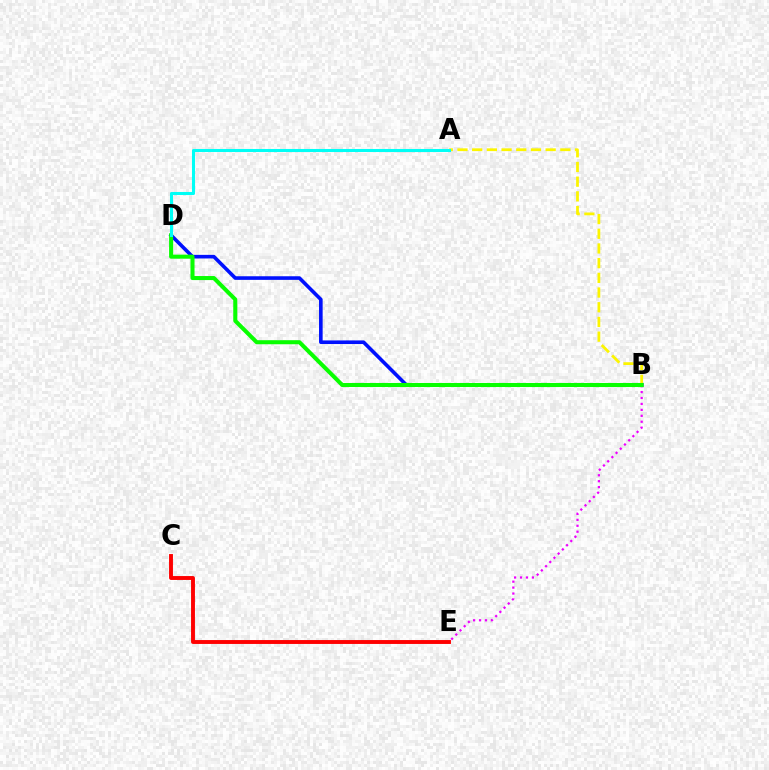{('B', 'E'): [{'color': '#ee00ff', 'line_style': 'dotted', 'thickness': 1.61}], ('C', 'E'): [{'color': '#ff0000', 'line_style': 'solid', 'thickness': 2.8}], ('A', 'B'): [{'color': '#fcf500', 'line_style': 'dashed', 'thickness': 2.0}], ('B', 'D'): [{'color': '#0010ff', 'line_style': 'solid', 'thickness': 2.6}, {'color': '#08ff00', 'line_style': 'solid', 'thickness': 2.91}], ('A', 'D'): [{'color': '#00fff6', 'line_style': 'solid', 'thickness': 2.2}]}